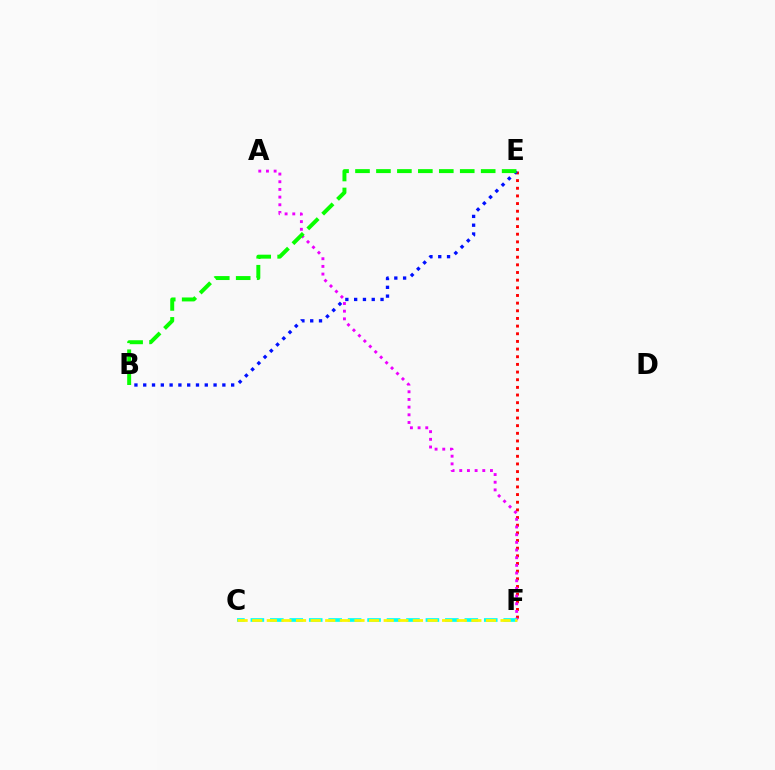{('E', 'F'): [{'color': '#ff0000', 'line_style': 'dotted', 'thickness': 2.08}], ('B', 'E'): [{'color': '#0010ff', 'line_style': 'dotted', 'thickness': 2.39}, {'color': '#08ff00', 'line_style': 'dashed', 'thickness': 2.85}], ('A', 'F'): [{'color': '#ee00ff', 'line_style': 'dotted', 'thickness': 2.09}], ('C', 'F'): [{'color': '#00fff6', 'line_style': 'dashed', 'thickness': 2.64}, {'color': '#fcf500', 'line_style': 'dashed', 'thickness': 1.98}]}